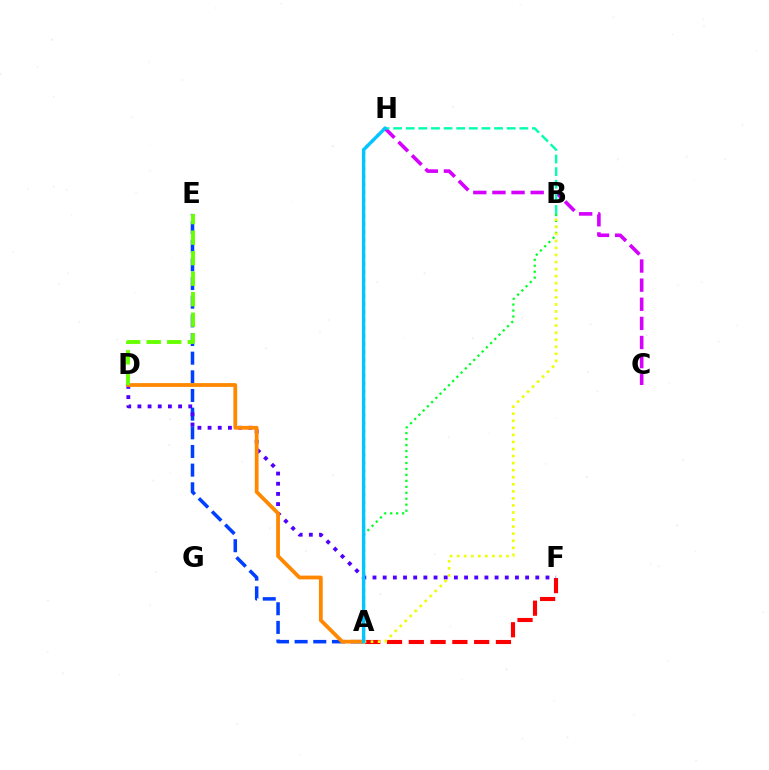{('A', 'E'): [{'color': '#003fff', 'line_style': 'dashed', 'thickness': 2.53}], ('A', 'F'): [{'color': '#ff0000', 'line_style': 'dashed', 'thickness': 2.96}], ('A', 'B'): [{'color': '#00ff27', 'line_style': 'dotted', 'thickness': 1.62}, {'color': '#eeff00', 'line_style': 'dotted', 'thickness': 1.92}], ('D', 'F'): [{'color': '#4f00ff', 'line_style': 'dotted', 'thickness': 2.76}], ('A', 'D'): [{'color': '#ff8800', 'line_style': 'solid', 'thickness': 2.72}], ('D', 'E'): [{'color': '#66ff00', 'line_style': 'dashed', 'thickness': 2.79}], ('A', 'H'): [{'color': '#ff00a0', 'line_style': 'dotted', 'thickness': 2.16}, {'color': '#00c7ff', 'line_style': 'solid', 'thickness': 2.44}], ('C', 'H'): [{'color': '#d600ff', 'line_style': 'dashed', 'thickness': 2.6}], ('B', 'H'): [{'color': '#00ffaf', 'line_style': 'dashed', 'thickness': 1.71}]}